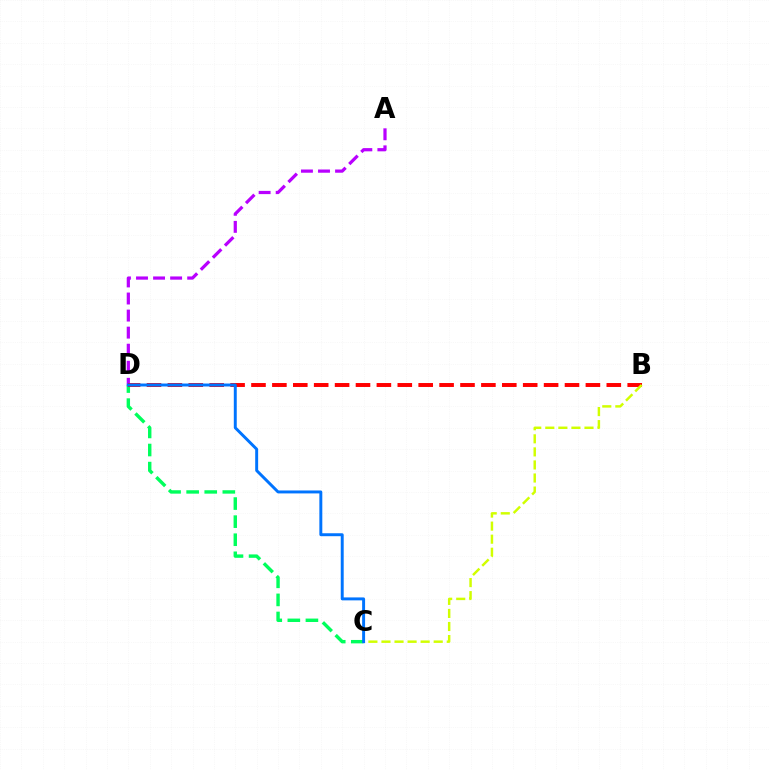{('C', 'D'): [{'color': '#00ff5c', 'line_style': 'dashed', 'thickness': 2.46}, {'color': '#0074ff', 'line_style': 'solid', 'thickness': 2.12}], ('A', 'D'): [{'color': '#b900ff', 'line_style': 'dashed', 'thickness': 2.32}], ('B', 'D'): [{'color': '#ff0000', 'line_style': 'dashed', 'thickness': 2.84}], ('B', 'C'): [{'color': '#d1ff00', 'line_style': 'dashed', 'thickness': 1.77}]}